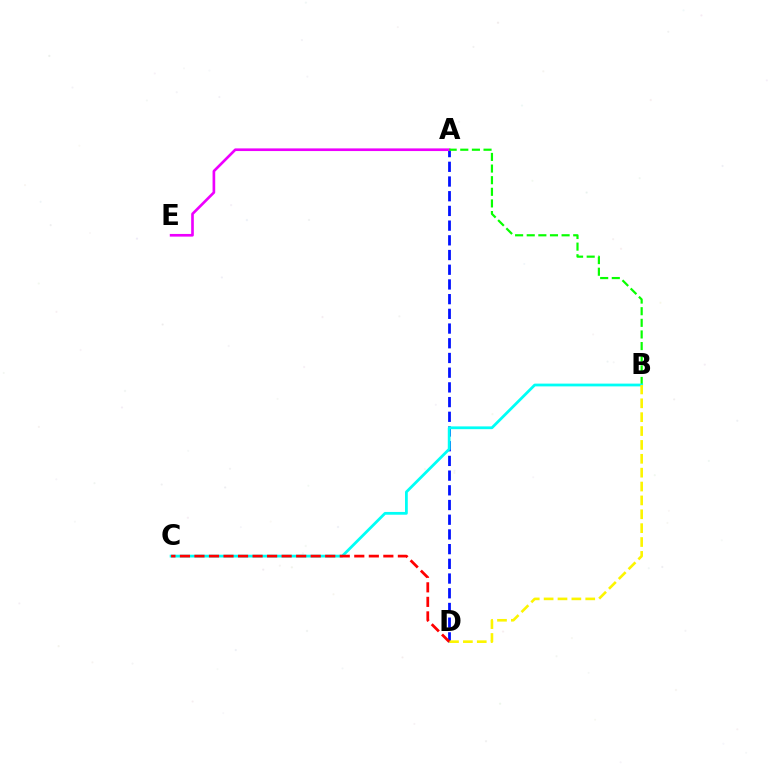{('A', 'D'): [{'color': '#0010ff', 'line_style': 'dashed', 'thickness': 2.0}], ('A', 'E'): [{'color': '#ee00ff', 'line_style': 'solid', 'thickness': 1.91}], ('A', 'B'): [{'color': '#08ff00', 'line_style': 'dashed', 'thickness': 1.58}], ('B', 'C'): [{'color': '#00fff6', 'line_style': 'solid', 'thickness': 2.0}], ('B', 'D'): [{'color': '#fcf500', 'line_style': 'dashed', 'thickness': 1.88}], ('C', 'D'): [{'color': '#ff0000', 'line_style': 'dashed', 'thickness': 1.97}]}